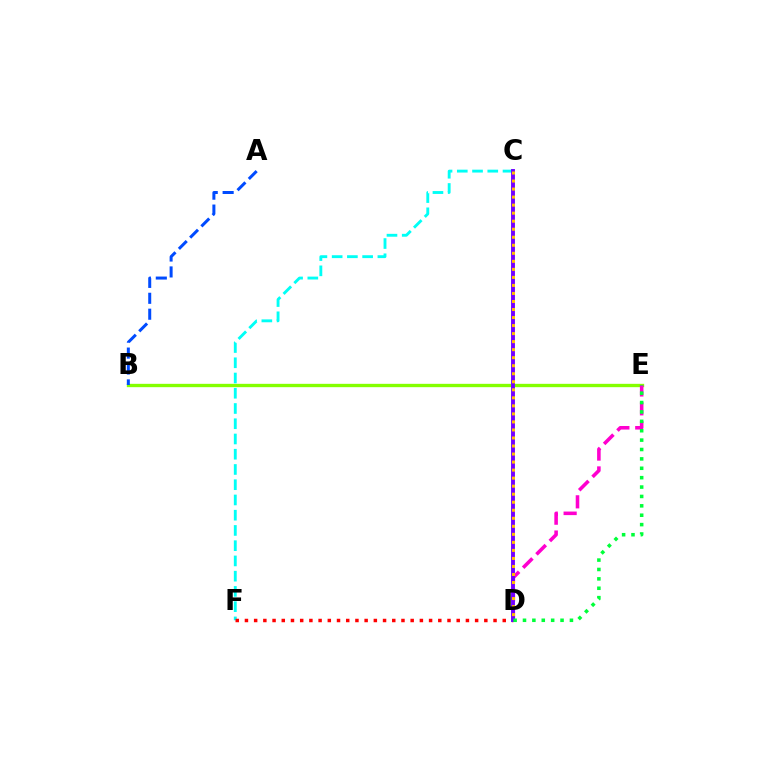{('B', 'E'): [{'color': '#84ff00', 'line_style': 'solid', 'thickness': 2.41}], ('D', 'E'): [{'color': '#ff00cf', 'line_style': 'dashed', 'thickness': 2.56}, {'color': '#00ff39', 'line_style': 'dotted', 'thickness': 2.55}], ('C', 'F'): [{'color': '#00fff6', 'line_style': 'dashed', 'thickness': 2.07}], ('D', 'F'): [{'color': '#ff0000', 'line_style': 'dotted', 'thickness': 2.5}], ('C', 'D'): [{'color': '#7200ff', 'line_style': 'solid', 'thickness': 2.81}, {'color': '#ffbd00', 'line_style': 'dotted', 'thickness': 2.18}], ('A', 'B'): [{'color': '#004bff', 'line_style': 'dashed', 'thickness': 2.16}]}